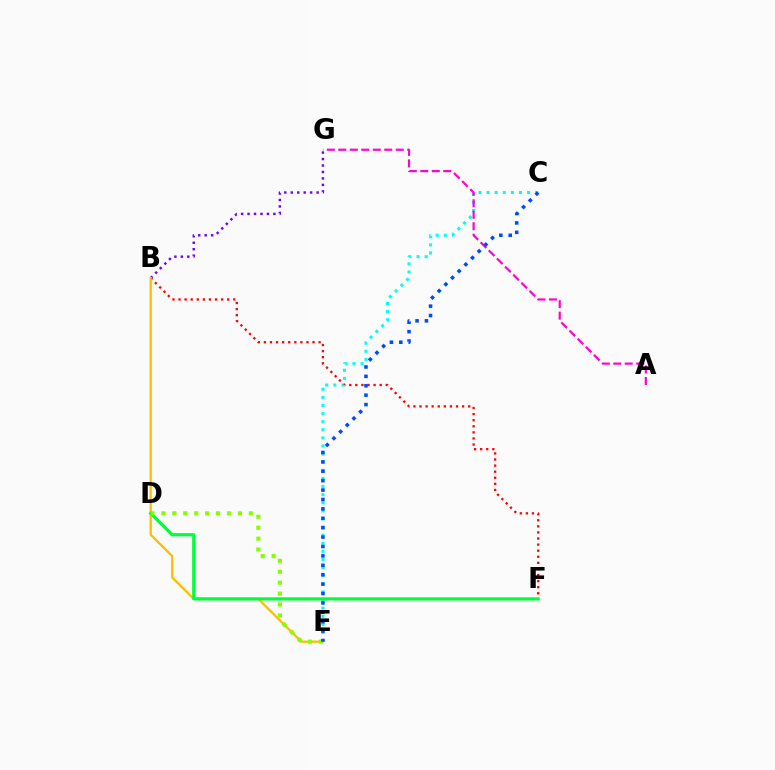{('B', 'F'): [{'color': '#ff0000', 'line_style': 'dotted', 'thickness': 1.65}], ('B', 'G'): [{'color': '#7200ff', 'line_style': 'dotted', 'thickness': 1.76}], ('C', 'E'): [{'color': '#00fff6', 'line_style': 'dotted', 'thickness': 2.2}, {'color': '#004bff', 'line_style': 'dotted', 'thickness': 2.55}], ('A', 'G'): [{'color': '#ff00cf', 'line_style': 'dashed', 'thickness': 1.56}], ('B', 'E'): [{'color': '#ffbd00', 'line_style': 'solid', 'thickness': 1.64}], ('D', 'F'): [{'color': '#00ff39', 'line_style': 'solid', 'thickness': 2.28}], ('D', 'E'): [{'color': '#84ff00', 'line_style': 'dotted', 'thickness': 2.97}]}